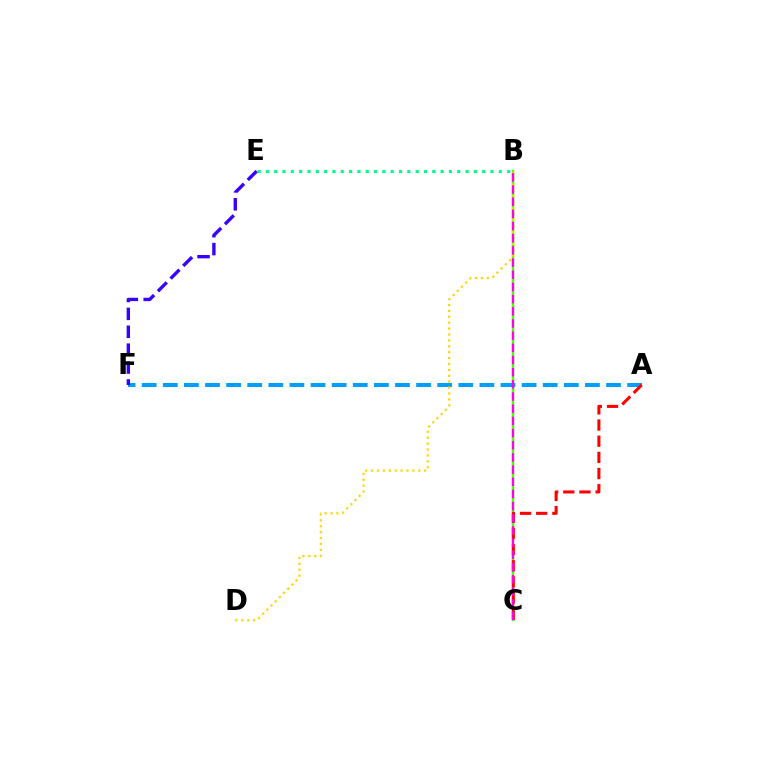{('B', 'C'): [{'color': '#4fff00', 'line_style': 'solid', 'thickness': 1.75}, {'color': '#ff00ed', 'line_style': 'dashed', 'thickness': 1.65}], ('A', 'F'): [{'color': '#009eff', 'line_style': 'dashed', 'thickness': 2.87}], ('A', 'C'): [{'color': '#ff0000', 'line_style': 'dashed', 'thickness': 2.2}], ('B', 'D'): [{'color': '#ffd500', 'line_style': 'dotted', 'thickness': 1.6}], ('B', 'E'): [{'color': '#00ff86', 'line_style': 'dotted', 'thickness': 2.26}], ('E', 'F'): [{'color': '#3700ff', 'line_style': 'dashed', 'thickness': 2.43}]}